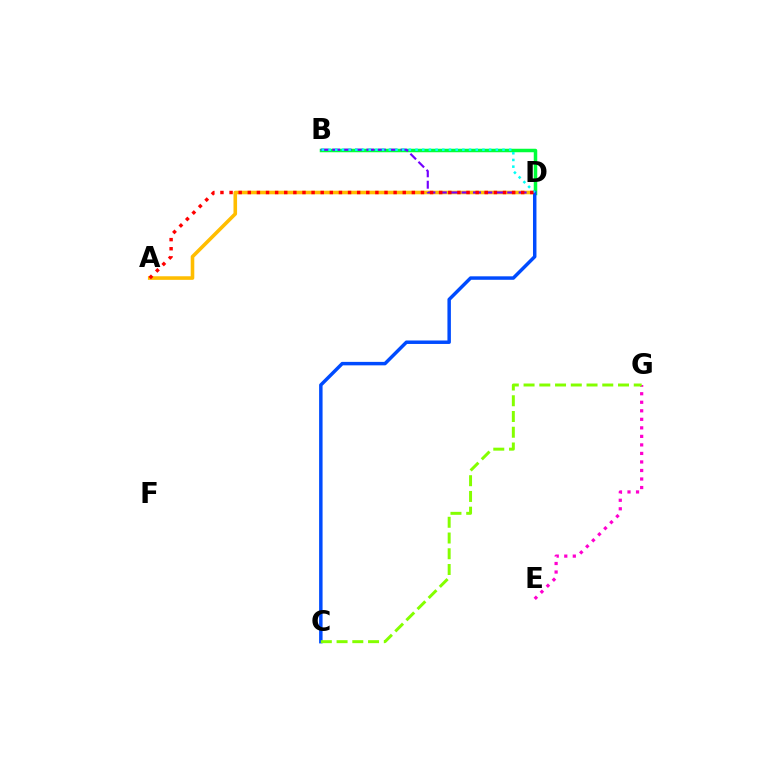{('E', 'G'): [{'color': '#ff00cf', 'line_style': 'dotted', 'thickness': 2.32}], ('A', 'D'): [{'color': '#ffbd00', 'line_style': 'solid', 'thickness': 2.58}, {'color': '#ff0000', 'line_style': 'dotted', 'thickness': 2.48}], ('B', 'D'): [{'color': '#00ff39', 'line_style': 'solid', 'thickness': 2.52}, {'color': '#7200ff', 'line_style': 'dashed', 'thickness': 1.55}, {'color': '#00fff6', 'line_style': 'dotted', 'thickness': 1.82}], ('C', 'D'): [{'color': '#004bff', 'line_style': 'solid', 'thickness': 2.5}], ('C', 'G'): [{'color': '#84ff00', 'line_style': 'dashed', 'thickness': 2.14}]}